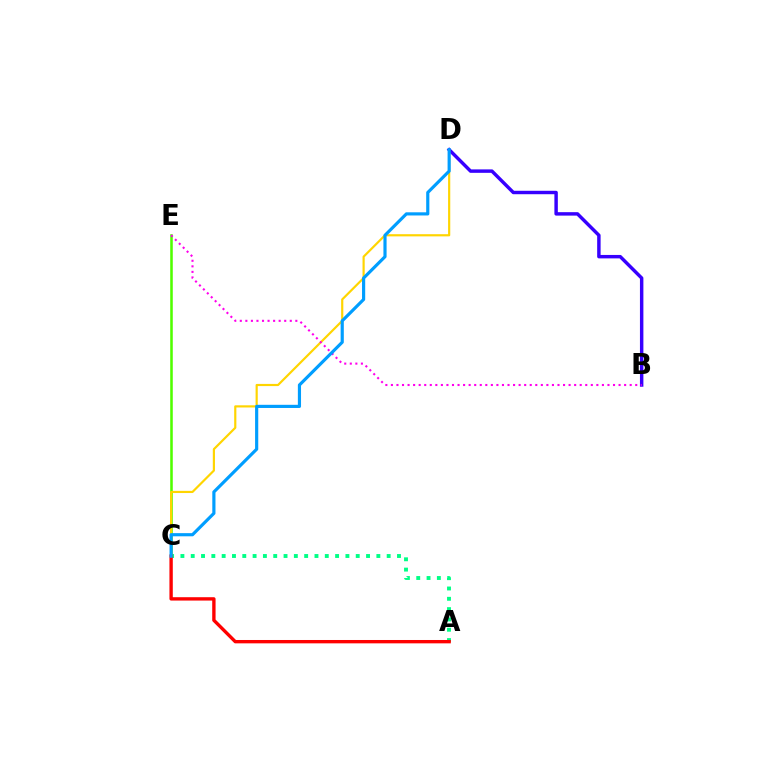{('A', 'C'): [{'color': '#00ff86', 'line_style': 'dotted', 'thickness': 2.8}, {'color': '#ff0000', 'line_style': 'solid', 'thickness': 2.42}], ('C', 'E'): [{'color': '#4fff00', 'line_style': 'solid', 'thickness': 1.84}], ('C', 'D'): [{'color': '#ffd500', 'line_style': 'solid', 'thickness': 1.57}, {'color': '#009eff', 'line_style': 'solid', 'thickness': 2.28}], ('B', 'D'): [{'color': '#3700ff', 'line_style': 'solid', 'thickness': 2.48}], ('B', 'E'): [{'color': '#ff00ed', 'line_style': 'dotted', 'thickness': 1.51}]}